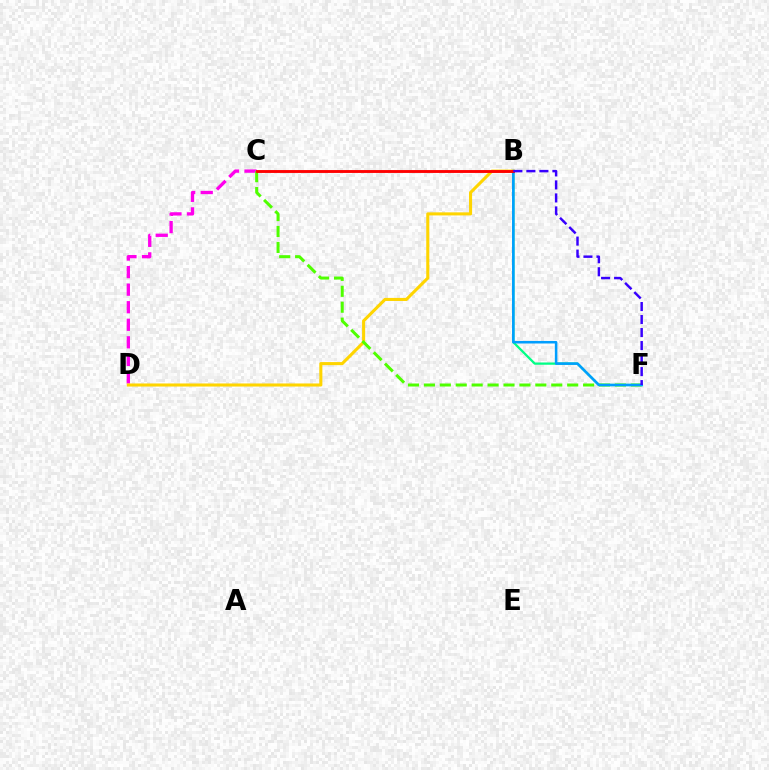{('C', 'D'): [{'color': '#ff00ed', 'line_style': 'dashed', 'thickness': 2.38}], ('B', 'D'): [{'color': '#ffd500', 'line_style': 'solid', 'thickness': 2.21}], ('B', 'F'): [{'color': '#00ff86', 'line_style': 'solid', 'thickness': 1.63}, {'color': '#009eff', 'line_style': 'solid', 'thickness': 1.83}, {'color': '#3700ff', 'line_style': 'dashed', 'thickness': 1.77}], ('C', 'F'): [{'color': '#4fff00', 'line_style': 'dashed', 'thickness': 2.16}], ('B', 'C'): [{'color': '#ff0000', 'line_style': 'solid', 'thickness': 2.07}]}